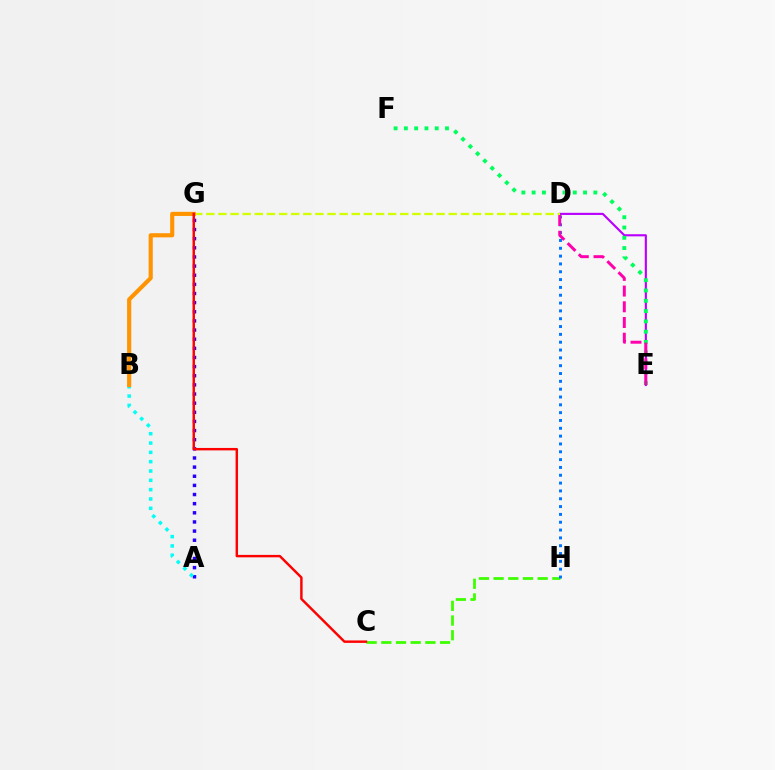{('D', 'E'): [{'color': '#b900ff', 'line_style': 'solid', 'thickness': 1.53}, {'color': '#ff00ac', 'line_style': 'dashed', 'thickness': 2.13}], ('D', 'G'): [{'color': '#d1ff00', 'line_style': 'dashed', 'thickness': 1.65}], ('A', 'G'): [{'color': '#2500ff', 'line_style': 'dotted', 'thickness': 2.48}], ('A', 'B'): [{'color': '#00fff6', 'line_style': 'dotted', 'thickness': 2.53}], ('E', 'F'): [{'color': '#00ff5c', 'line_style': 'dotted', 'thickness': 2.79}], ('C', 'H'): [{'color': '#3dff00', 'line_style': 'dashed', 'thickness': 2.0}], ('B', 'G'): [{'color': '#ff9400', 'line_style': 'solid', 'thickness': 2.98}], ('D', 'H'): [{'color': '#0074ff', 'line_style': 'dotted', 'thickness': 2.13}], ('C', 'G'): [{'color': '#ff0000', 'line_style': 'solid', 'thickness': 1.75}]}